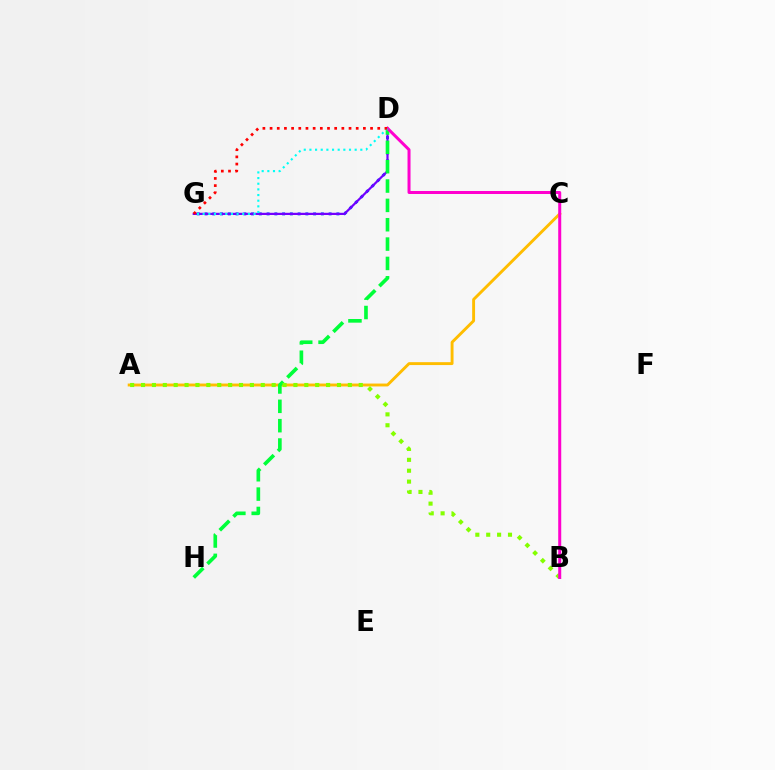{('D', 'G'): [{'color': '#004bff', 'line_style': 'dotted', 'thickness': 2.11}, {'color': '#7200ff', 'line_style': 'solid', 'thickness': 1.6}, {'color': '#00fff6', 'line_style': 'dotted', 'thickness': 1.54}, {'color': '#ff0000', 'line_style': 'dotted', 'thickness': 1.95}], ('A', 'C'): [{'color': '#ffbd00', 'line_style': 'solid', 'thickness': 2.08}], ('D', 'H'): [{'color': '#00ff39', 'line_style': 'dashed', 'thickness': 2.63}], ('A', 'B'): [{'color': '#84ff00', 'line_style': 'dotted', 'thickness': 2.96}], ('B', 'D'): [{'color': '#ff00cf', 'line_style': 'solid', 'thickness': 2.16}]}